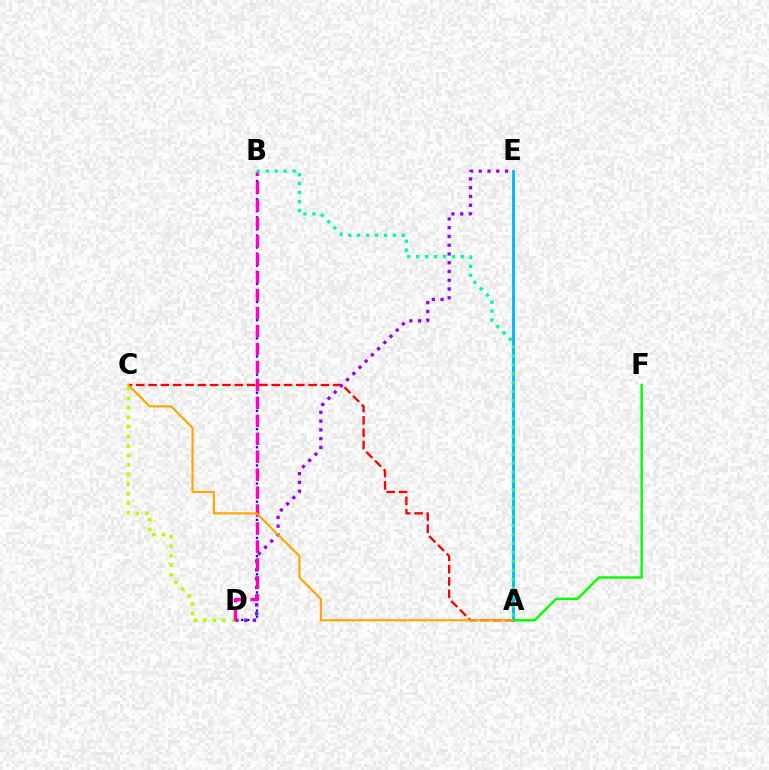{('B', 'D'): [{'color': '#0010ff', 'line_style': 'dotted', 'thickness': 1.64}, {'color': '#ff00bd', 'line_style': 'dashed', 'thickness': 2.44}], ('A', 'C'): [{'color': '#ff0000', 'line_style': 'dashed', 'thickness': 1.67}, {'color': '#ffa500', 'line_style': 'solid', 'thickness': 1.54}], ('D', 'E'): [{'color': '#9b00ff', 'line_style': 'dotted', 'thickness': 2.38}], ('C', 'D'): [{'color': '#b3ff00', 'line_style': 'dotted', 'thickness': 2.59}], ('A', 'F'): [{'color': '#08ff00', 'line_style': 'solid', 'thickness': 1.78}], ('A', 'E'): [{'color': '#00b5ff', 'line_style': 'solid', 'thickness': 2.04}], ('A', 'B'): [{'color': '#00ff9d', 'line_style': 'dotted', 'thickness': 2.43}]}